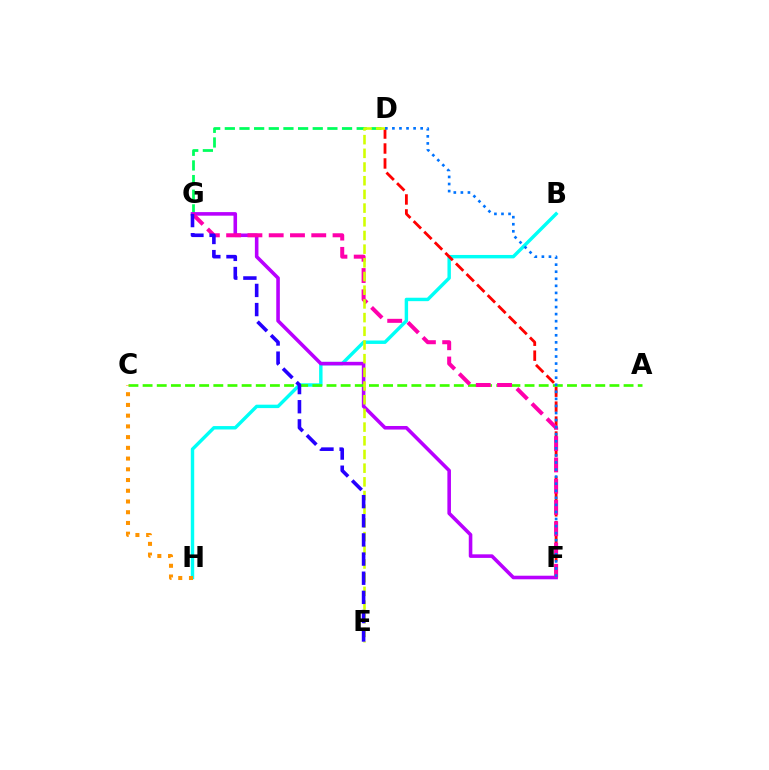{('B', 'H'): [{'color': '#00fff6', 'line_style': 'solid', 'thickness': 2.46}], ('D', 'G'): [{'color': '#00ff5c', 'line_style': 'dashed', 'thickness': 1.99}], ('F', 'G'): [{'color': '#b900ff', 'line_style': 'solid', 'thickness': 2.58}, {'color': '#ff00ac', 'line_style': 'dashed', 'thickness': 2.89}], ('D', 'F'): [{'color': '#ff0000', 'line_style': 'dashed', 'thickness': 2.03}, {'color': '#0074ff', 'line_style': 'dotted', 'thickness': 1.92}], ('A', 'C'): [{'color': '#3dff00', 'line_style': 'dashed', 'thickness': 1.92}], ('D', 'E'): [{'color': '#d1ff00', 'line_style': 'dashed', 'thickness': 1.86}], ('C', 'H'): [{'color': '#ff9400', 'line_style': 'dotted', 'thickness': 2.92}], ('E', 'G'): [{'color': '#2500ff', 'line_style': 'dashed', 'thickness': 2.6}]}